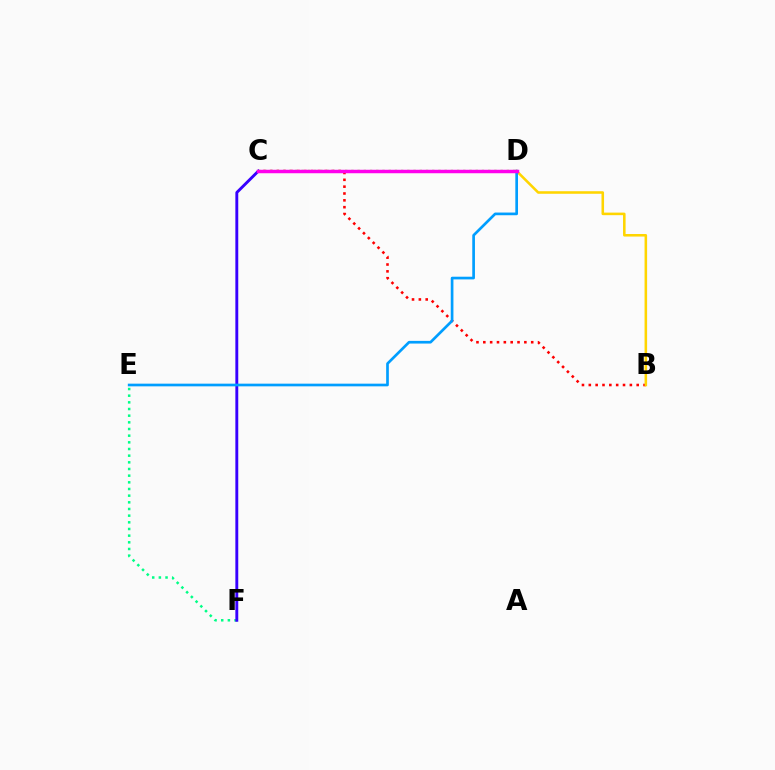{('C', 'D'): [{'color': '#4fff00', 'line_style': 'dotted', 'thickness': 1.69}, {'color': '#ff00ed', 'line_style': 'solid', 'thickness': 2.5}], ('B', 'C'): [{'color': '#ff0000', 'line_style': 'dotted', 'thickness': 1.86}], ('E', 'F'): [{'color': '#00ff86', 'line_style': 'dotted', 'thickness': 1.81}], ('B', 'D'): [{'color': '#ffd500', 'line_style': 'solid', 'thickness': 1.84}], ('C', 'F'): [{'color': '#3700ff', 'line_style': 'solid', 'thickness': 2.08}], ('D', 'E'): [{'color': '#009eff', 'line_style': 'solid', 'thickness': 1.93}]}